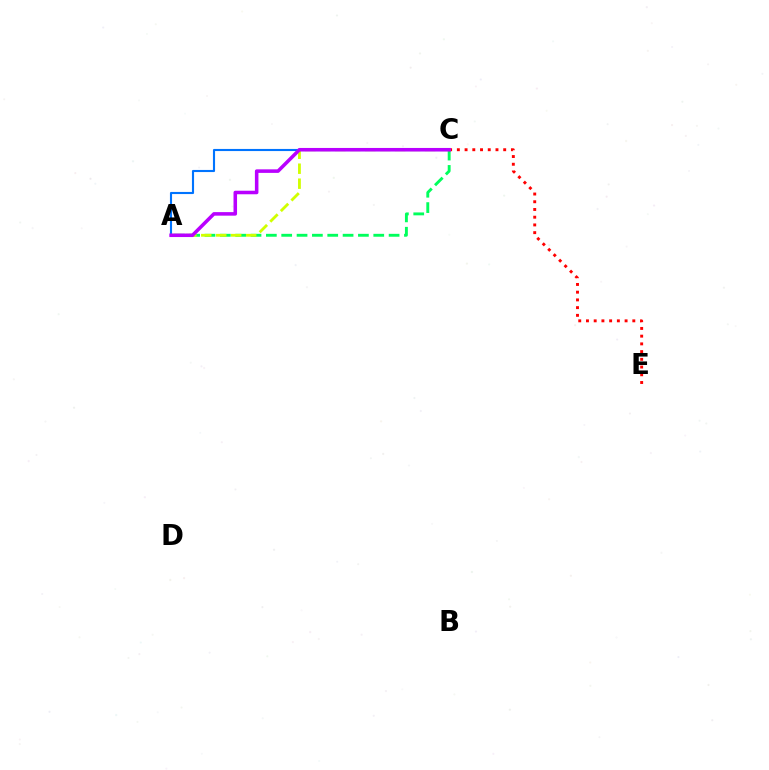{('A', 'C'): [{'color': '#00ff5c', 'line_style': 'dashed', 'thickness': 2.08}, {'color': '#d1ff00', 'line_style': 'dashed', 'thickness': 2.03}, {'color': '#0074ff', 'line_style': 'solid', 'thickness': 1.52}, {'color': '#b900ff', 'line_style': 'solid', 'thickness': 2.55}], ('C', 'E'): [{'color': '#ff0000', 'line_style': 'dotted', 'thickness': 2.1}]}